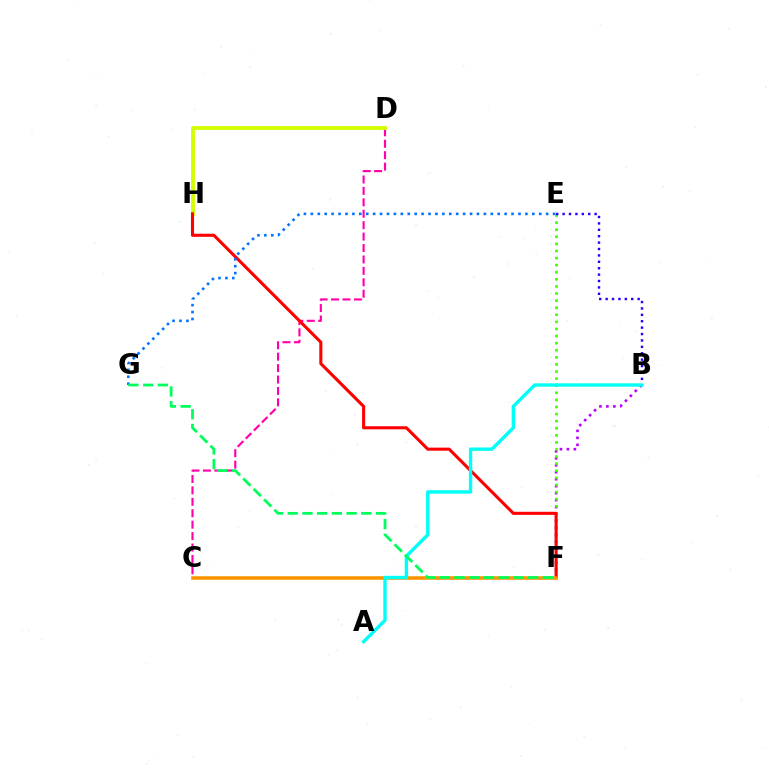{('C', 'D'): [{'color': '#ff00ac', 'line_style': 'dashed', 'thickness': 1.55}], ('D', 'H'): [{'color': '#d1ff00', 'line_style': 'solid', 'thickness': 2.78}], ('B', 'F'): [{'color': '#b900ff', 'line_style': 'dotted', 'thickness': 1.89}], ('E', 'F'): [{'color': '#3dff00', 'line_style': 'dotted', 'thickness': 1.93}], ('F', 'H'): [{'color': '#ff0000', 'line_style': 'solid', 'thickness': 2.22}], ('C', 'F'): [{'color': '#ff9400', 'line_style': 'solid', 'thickness': 2.56}], ('B', 'E'): [{'color': '#2500ff', 'line_style': 'dotted', 'thickness': 1.74}], ('A', 'B'): [{'color': '#00fff6', 'line_style': 'solid', 'thickness': 2.43}], ('E', 'G'): [{'color': '#0074ff', 'line_style': 'dotted', 'thickness': 1.88}], ('F', 'G'): [{'color': '#00ff5c', 'line_style': 'dashed', 'thickness': 2.0}]}